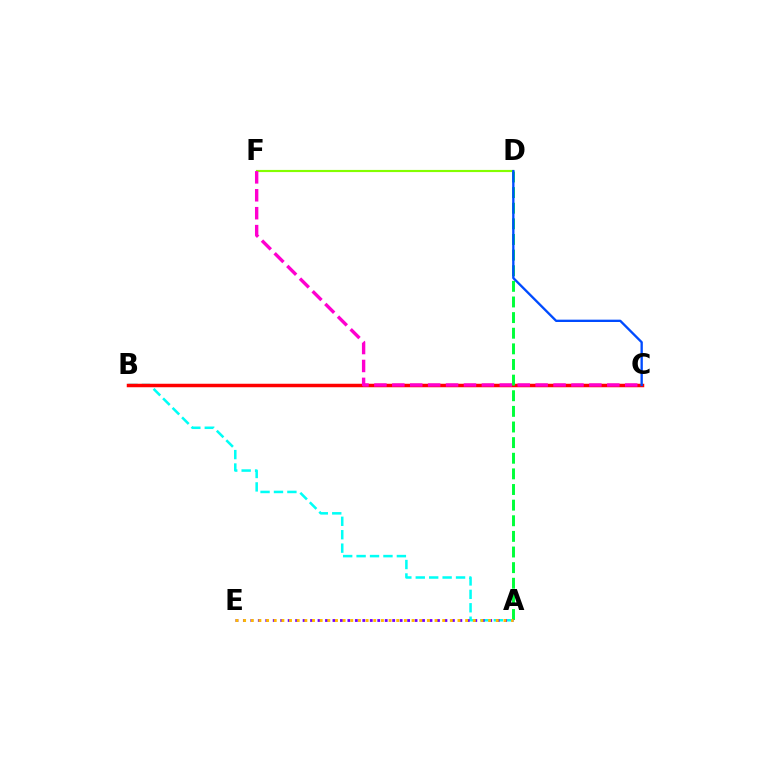{('A', 'B'): [{'color': '#00fff6', 'line_style': 'dashed', 'thickness': 1.82}], ('D', 'F'): [{'color': '#84ff00', 'line_style': 'solid', 'thickness': 1.55}], ('B', 'C'): [{'color': '#ff0000', 'line_style': 'solid', 'thickness': 2.51}], ('A', 'D'): [{'color': '#00ff39', 'line_style': 'dashed', 'thickness': 2.12}], ('A', 'E'): [{'color': '#7200ff', 'line_style': 'dotted', 'thickness': 2.03}, {'color': '#ffbd00', 'line_style': 'dotted', 'thickness': 2.08}], ('C', 'D'): [{'color': '#004bff', 'line_style': 'solid', 'thickness': 1.68}], ('C', 'F'): [{'color': '#ff00cf', 'line_style': 'dashed', 'thickness': 2.43}]}